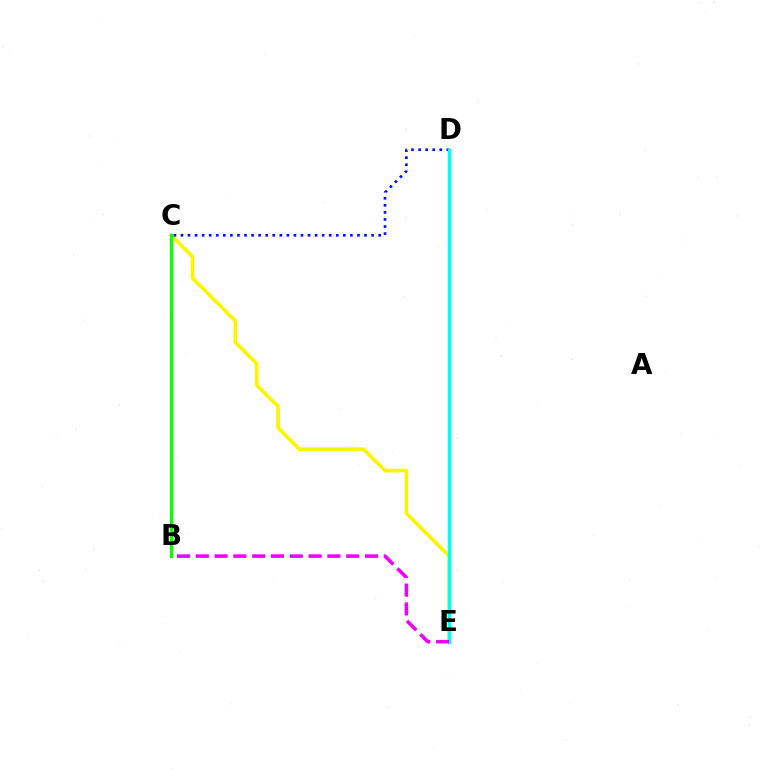{('C', 'E'): [{'color': '#fcf500', 'line_style': 'solid', 'thickness': 2.61}], ('C', 'D'): [{'color': '#0010ff', 'line_style': 'dotted', 'thickness': 1.92}], ('B', 'C'): [{'color': '#08ff00', 'line_style': 'solid', 'thickness': 2.34}], ('D', 'E'): [{'color': '#ff0000', 'line_style': 'dashed', 'thickness': 2.0}, {'color': '#00fff6', 'line_style': 'solid', 'thickness': 2.49}], ('B', 'E'): [{'color': '#ee00ff', 'line_style': 'dashed', 'thickness': 2.55}]}